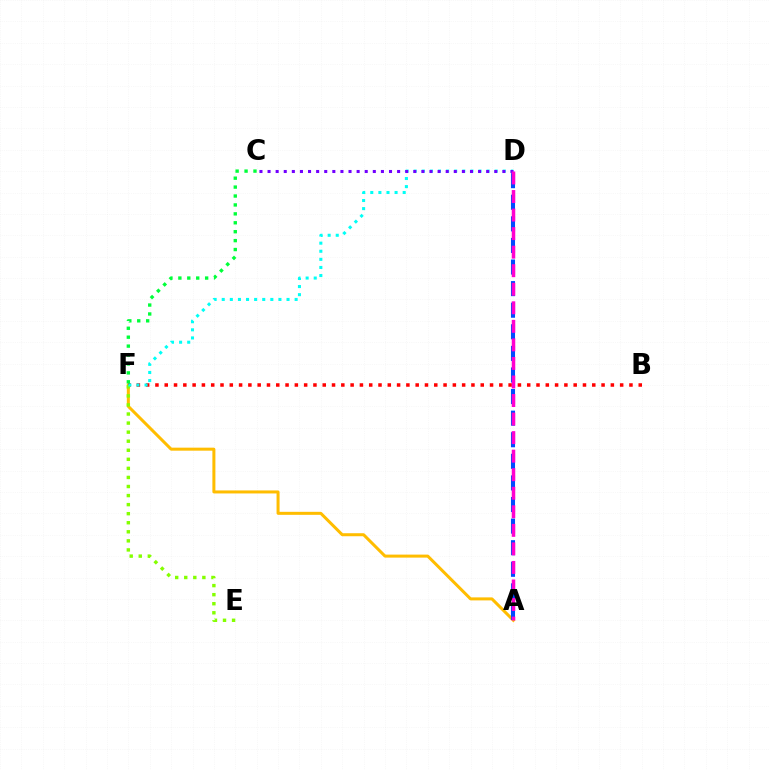{('A', 'F'): [{'color': '#ffbd00', 'line_style': 'solid', 'thickness': 2.17}], ('A', 'D'): [{'color': '#004bff', 'line_style': 'dashed', 'thickness': 2.93}, {'color': '#ff00cf', 'line_style': 'dashed', 'thickness': 2.52}], ('B', 'F'): [{'color': '#ff0000', 'line_style': 'dotted', 'thickness': 2.53}], ('E', 'F'): [{'color': '#84ff00', 'line_style': 'dotted', 'thickness': 2.46}], ('D', 'F'): [{'color': '#00fff6', 'line_style': 'dotted', 'thickness': 2.2}], ('C', 'F'): [{'color': '#00ff39', 'line_style': 'dotted', 'thickness': 2.42}], ('C', 'D'): [{'color': '#7200ff', 'line_style': 'dotted', 'thickness': 2.2}]}